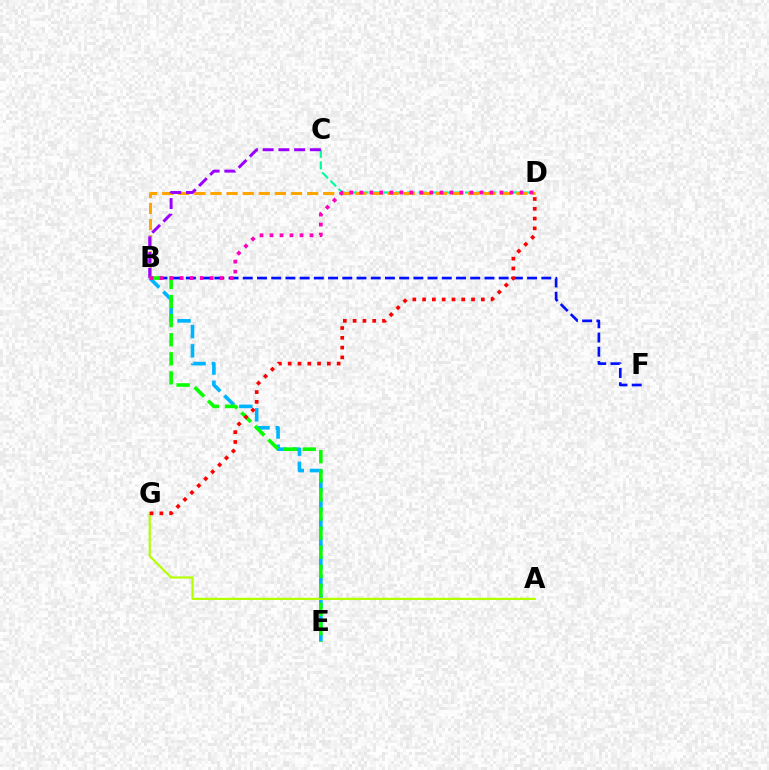{('B', 'F'): [{'color': '#0010ff', 'line_style': 'dashed', 'thickness': 1.93}], ('B', 'E'): [{'color': '#00b5ff', 'line_style': 'dashed', 'thickness': 2.62}, {'color': '#08ff00', 'line_style': 'dashed', 'thickness': 2.59}], ('C', 'D'): [{'color': '#00ff9d', 'line_style': 'dashed', 'thickness': 1.58}], ('B', 'D'): [{'color': '#ffa500', 'line_style': 'dashed', 'thickness': 2.19}, {'color': '#ff00bd', 'line_style': 'dotted', 'thickness': 2.72}], ('B', 'C'): [{'color': '#9b00ff', 'line_style': 'dashed', 'thickness': 2.14}], ('A', 'G'): [{'color': '#b3ff00', 'line_style': 'solid', 'thickness': 1.58}], ('D', 'G'): [{'color': '#ff0000', 'line_style': 'dotted', 'thickness': 2.66}]}